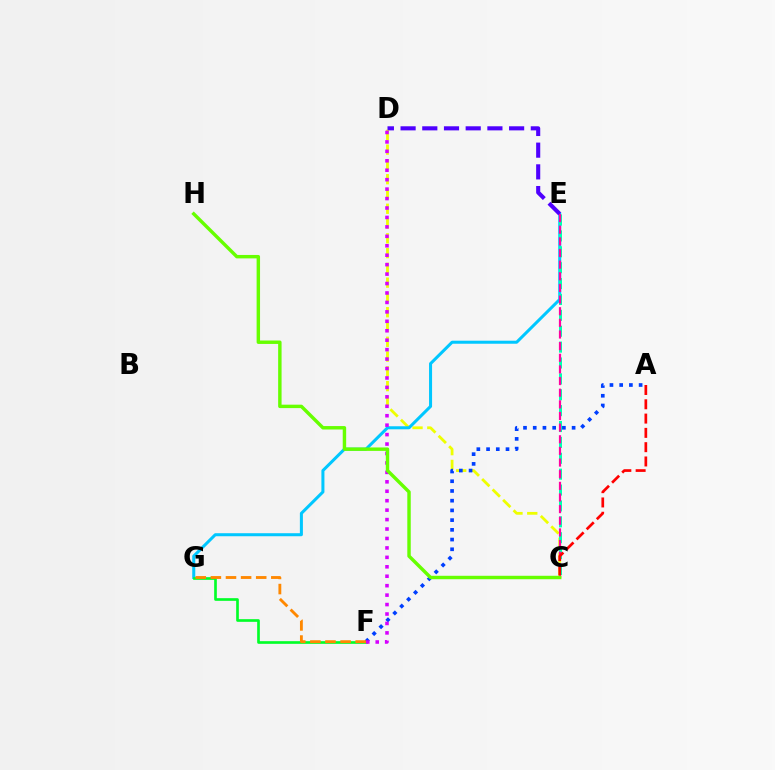{('C', 'D'): [{'color': '#eeff00', 'line_style': 'dashed', 'thickness': 2.01}], ('E', 'G'): [{'color': '#00c7ff', 'line_style': 'solid', 'thickness': 2.18}], ('F', 'G'): [{'color': '#00ff27', 'line_style': 'solid', 'thickness': 1.91}, {'color': '#ff8800', 'line_style': 'dashed', 'thickness': 2.05}], ('C', 'E'): [{'color': '#00ffaf', 'line_style': 'dashed', 'thickness': 2.16}, {'color': '#ff00a0', 'line_style': 'dashed', 'thickness': 1.58}], ('D', 'E'): [{'color': '#4f00ff', 'line_style': 'dashed', 'thickness': 2.95}], ('A', 'F'): [{'color': '#003fff', 'line_style': 'dotted', 'thickness': 2.64}], ('D', 'F'): [{'color': '#d600ff', 'line_style': 'dotted', 'thickness': 2.57}], ('A', 'C'): [{'color': '#ff0000', 'line_style': 'dashed', 'thickness': 1.94}], ('C', 'H'): [{'color': '#66ff00', 'line_style': 'solid', 'thickness': 2.47}]}